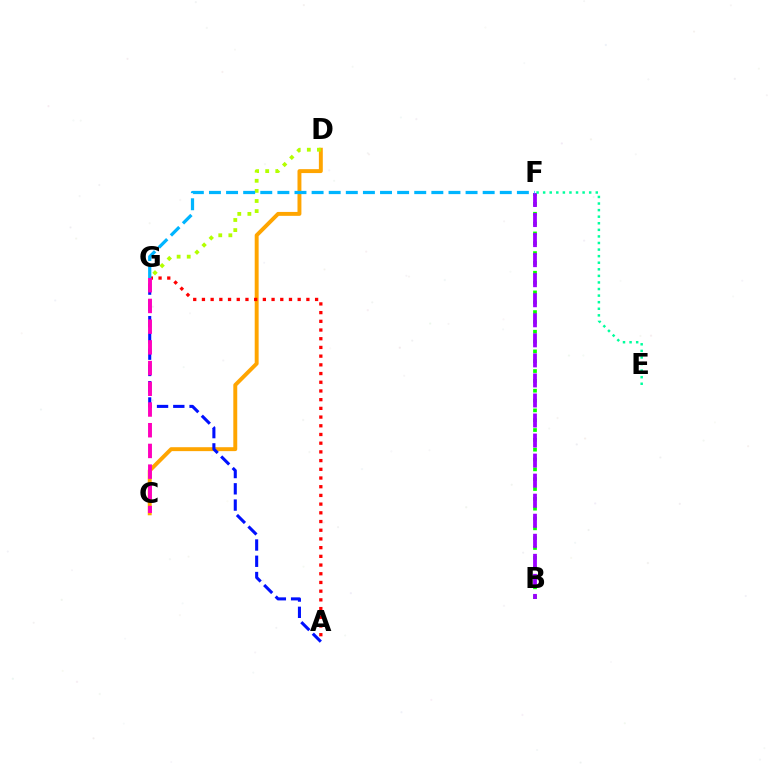{('B', 'F'): [{'color': '#08ff00', 'line_style': 'dotted', 'thickness': 2.67}, {'color': '#9b00ff', 'line_style': 'dashed', 'thickness': 2.72}], ('C', 'D'): [{'color': '#ffa500', 'line_style': 'solid', 'thickness': 2.82}], ('A', 'G'): [{'color': '#ff0000', 'line_style': 'dotted', 'thickness': 2.37}, {'color': '#0010ff', 'line_style': 'dashed', 'thickness': 2.21}], ('E', 'F'): [{'color': '#00ff9d', 'line_style': 'dotted', 'thickness': 1.79}], ('D', 'G'): [{'color': '#b3ff00', 'line_style': 'dotted', 'thickness': 2.74}], ('F', 'G'): [{'color': '#00b5ff', 'line_style': 'dashed', 'thickness': 2.32}], ('C', 'G'): [{'color': '#ff00bd', 'line_style': 'dashed', 'thickness': 2.81}]}